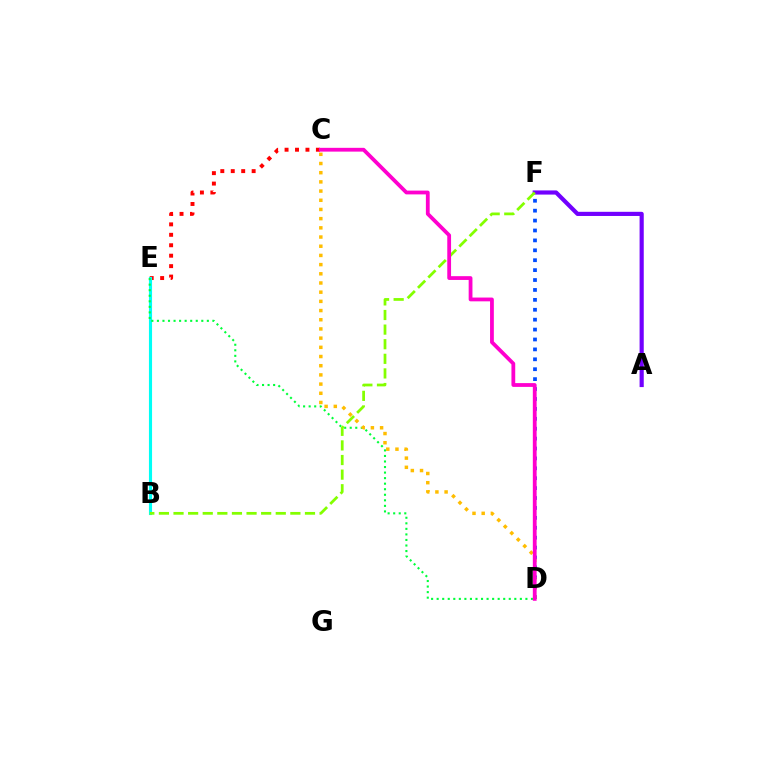{('C', 'E'): [{'color': '#ff0000', 'line_style': 'dotted', 'thickness': 2.84}], ('B', 'E'): [{'color': '#00fff6', 'line_style': 'solid', 'thickness': 2.25}], ('A', 'F'): [{'color': '#7200ff', 'line_style': 'solid', 'thickness': 3.0}], ('D', 'F'): [{'color': '#004bff', 'line_style': 'dotted', 'thickness': 2.69}], ('D', 'E'): [{'color': '#00ff39', 'line_style': 'dotted', 'thickness': 1.51}], ('B', 'F'): [{'color': '#84ff00', 'line_style': 'dashed', 'thickness': 1.98}], ('C', 'D'): [{'color': '#ffbd00', 'line_style': 'dotted', 'thickness': 2.5}, {'color': '#ff00cf', 'line_style': 'solid', 'thickness': 2.73}]}